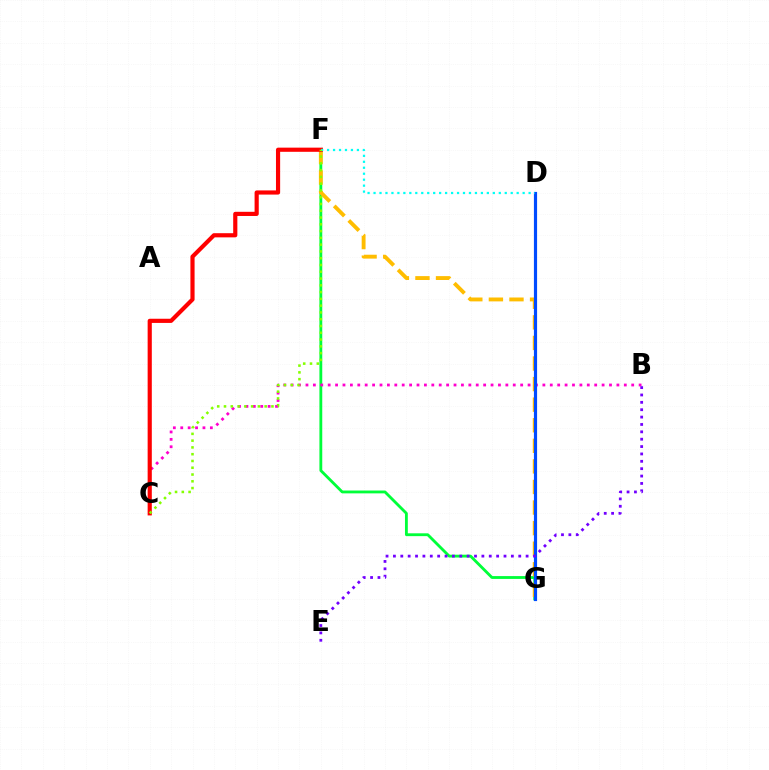{('F', 'G'): [{'color': '#00ff39', 'line_style': 'solid', 'thickness': 2.04}, {'color': '#ffbd00', 'line_style': 'dashed', 'thickness': 2.8}], ('B', 'C'): [{'color': '#ff00cf', 'line_style': 'dotted', 'thickness': 2.01}], ('C', 'F'): [{'color': '#ff0000', 'line_style': 'solid', 'thickness': 3.0}, {'color': '#84ff00', 'line_style': 'dotted', 'thickness': 1.84}], ('D', 'G'): [{'color': '#004bff', 'line_style': 'solid', 'thickness': 2.28}], ('D', 'F'): [{'color': '#00fff6', 'line_style': 'dotted', 'thickness': 1.62}], ('B', 'E'): [{'color': '#7200ff', 'line_style': 'dotted', 'thickness': 2.0}]}